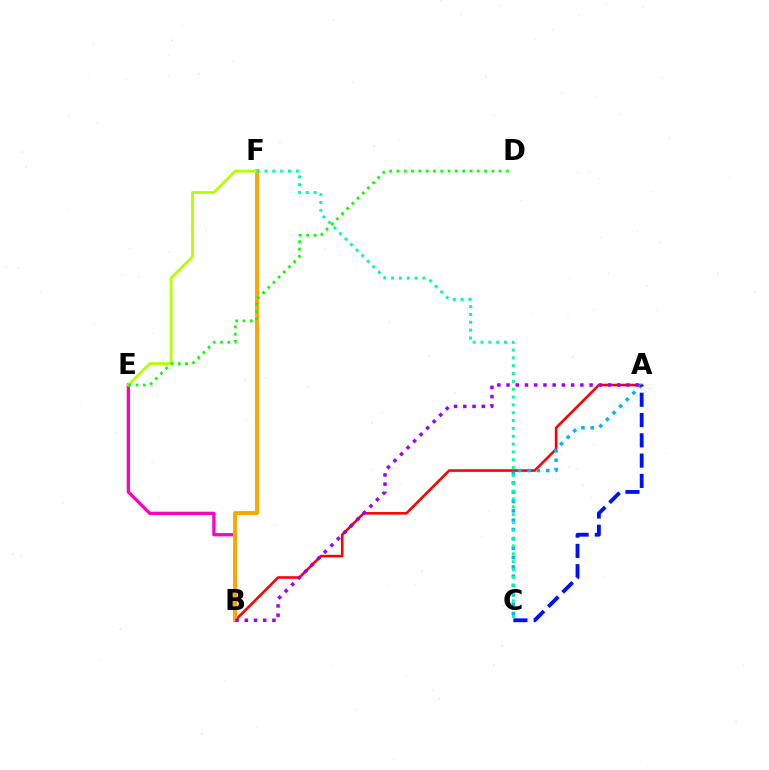{('B', 'E'): [{'color': '#ff00bd', 'line_style': 'solid', 'thickness': 2.36}], ('A', 'B'): [{'color': '#ff0000', 'line_style': 'solid', 'thickness': 1.87}, {'color': '#9b00ff', 'line_style': 'dotted', 'thickness': 2.51}], ('A', 'C'): [{'color': '#00b5ff', 'line_style': 'dotted', 'thickness': 2.54}, {'color': '#0010ff', 'line_style': 'dashed', 'thickness': 2.75}], ('B', 'F'): [{'color': '#ffa500', 'line_style': 'solid', 'thickness': 2.8}], ('E', 'F'): [{'color': '#b3ff00', 'line_style': 'solid', 'thickness': 2.01}], ('D', 'E'): [{'color': '#08ff00', 'line_style': 'dotted', 'thickness': 1.98}], ('C', 'F'): [{'color': '#00ff9d', 'line_style': 'dotted', 'thickness': 2.13}]}